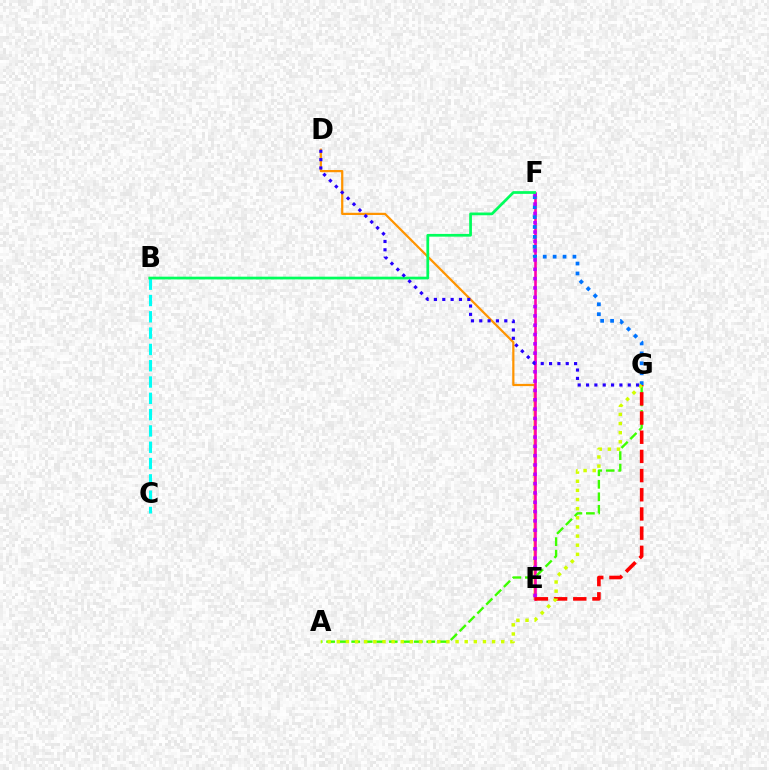{('D', 'E'): [{'color': '#ff9400', 'line_style': 'solid', 'thickness': 1.6}], ('E', 'F'): [{'color': '#ff00ac', 'line_style': 'solid', 'thickness': 1.88}, {'color': '#b900ff', 'line_style': 'dotted', 'thickness': 2.53}], ('B', 'C'): [{'color': '#00fff6', 'line_style': 'dashed', 'thickness': 2.22}], ('A', 'G'): [{'color': '#3dff00', 'line_style': 'dashed', 'thickness': 1.7}, {'color': '#d1ff00', 'line_style': 'dotted', 'thickness': 2.48}], ('E', 'G'): [{'color': '#ff0000', 'line_style': 'dashed', 'thickness': 2.61}], ('F', 'G'): [{'color': '#0074ff', 'line_style': 'dotted', 'thickness': 2.69}], ('B', 'F'): [{'color': '#00ff5c', 'line_style': 'solid', 'thickness': 1.97}], ('D', 'G'): [{'color': '#2500ff', 'line_style': 'dotted', 'thickness': 2.27}]}